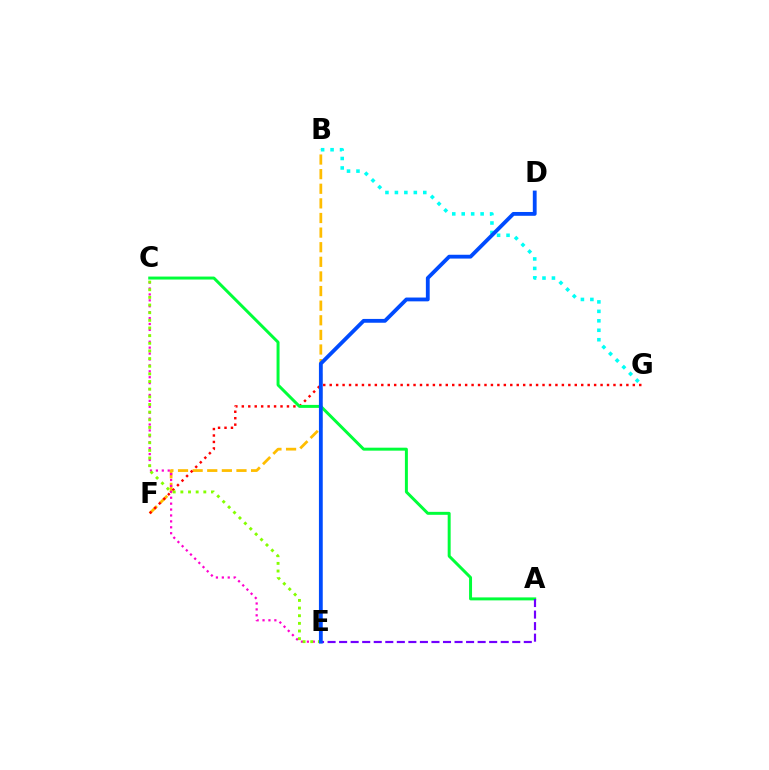{('B', 'F'): [{'color': '#ffbd00', 'line_style': 'dashed', 'thickness': 1.99}], ('F', 'G'): [{'color': '#ff0000', 'line_style': 'dotted', 'thickness': 1.75}], ('A', 'C'): [{'color': '#00ff39', 'line_style': 'solid', 'thickness': 2.14}], ('A', 'E'): [{'color': '#7200ff', 'line_style': 'dashed', 'thickness': 1.57}], ('C', 'E'): [{'color': '#ff00cf', 'line_style': 'dotted', 'thickness': 1.61}, {'color': '#84ff00', 'line_style': 'dotted', 'thickness': 2.08}], ('B', 'G'): [{'color': '#00fff6', 'line_style': 'dotted', 'thickness': 2.57}], ('D', 'E'): [{'color': '#004bff', 'line_style': 'solid', 'thickness': 2.75}]}